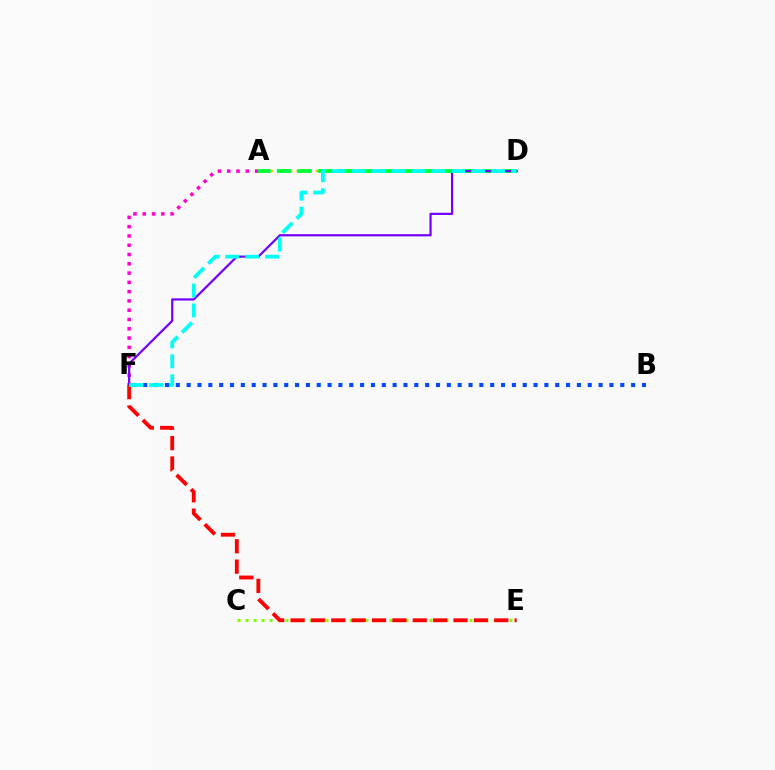{('C', 'E'): [{'color': '#84ff00', 'line_style': 'dotted', 'thickness': 2.17}], ('A', 'D'): [{'color': '#ffbd00', 'line_style': 'dotted', 'thickness': 1.74}, {'color': '#00ff39', 'line_style': 'dashed', 'thickness': 2.79}], ('A', 'F'): [{'color': '#ff00cf', 'line_style': 'dotted', 'thickness': 2.52}], ('D', 'F'): [{'color': '#7200ff', 'line_style': 'solid', 'thickness': 1.59}, {'color': '#00fff6', 'line_style': 'dashed', 'thickness': 2.71}], ('E', 'F'): [{'color': '#ff0000', 'line_style': 'dashed', 'thickness': 2.77}], ('B', 'F'): [{'color': '#004bff', 'line_style': 'dotted', 'thickness': 2.95}]}